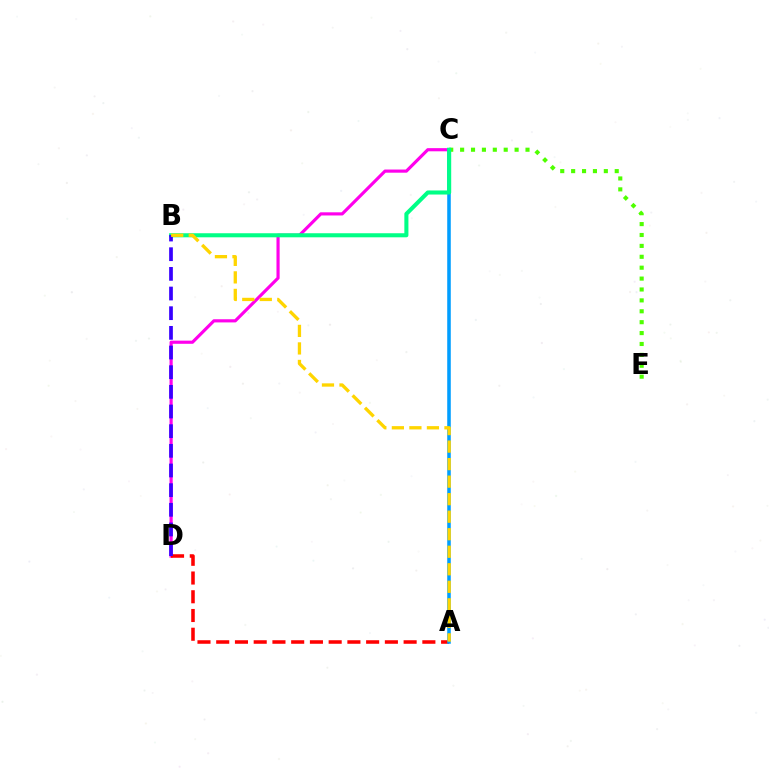{('C', 'D'): [{'color': '#ff00ed', 'line_style': 'solid', 'thickness': 2.27}], ('C', 'E'): [{'color': '#4fff00', 'line_style': 'dotted', 'thickness': 2.96}], ('A', 'D'): [{'color': '#ff0000', 'line_style': 'dashed', 'thickness': 2.55}], ('A', 'C'): [{'color': '#009eff', 'line_style': 'solid', 'thickness': 2.56}], ('B', 'C'): [{'color': '#00ff86', 'line_style': 'solid', 'thickness': 2.93}], ('B', 'D'): [{'color': '#3700ff', 'line_style': 'dashed', 'thickness': 2.67}], ('A', 'B'): [{'color': '#ffd500', 'line_style': 'dashed', 'thickness': 2.38}]}